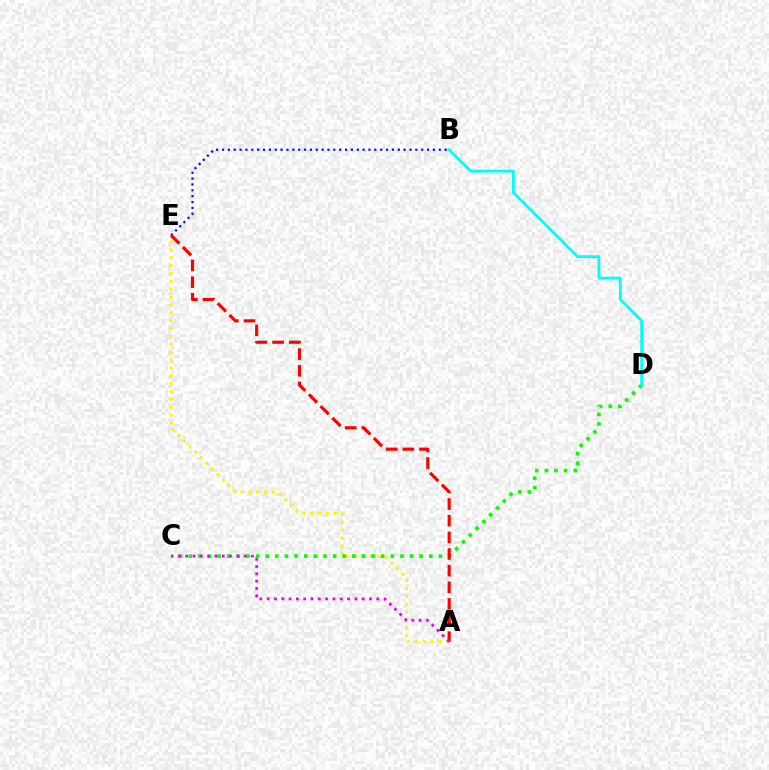{('A', 'E'): [{'color': '#fcf500', 'line_style': 'dotted', 'thickness': 2.14}, {'color': '#ff0000', 'line_style': 'dashed', 'thickness': 2.26}], ('B', 'E'): [{'color': '#0010ff', 'line_style': 'dotted', 'thickness': 1.59}], ('C', 'D'): [{'color': '#08ff00', 'line_style': 'dotted', 'thickness': 2.61}], ('B', 'D'): [{'color': '#00fff6', 'line_style': 'solid', 'thickness': 2.04}], ('A', 'C'): [{'color': '#ee00ff', 'line_style': 'dotted', 'thickness': 1.99}]}